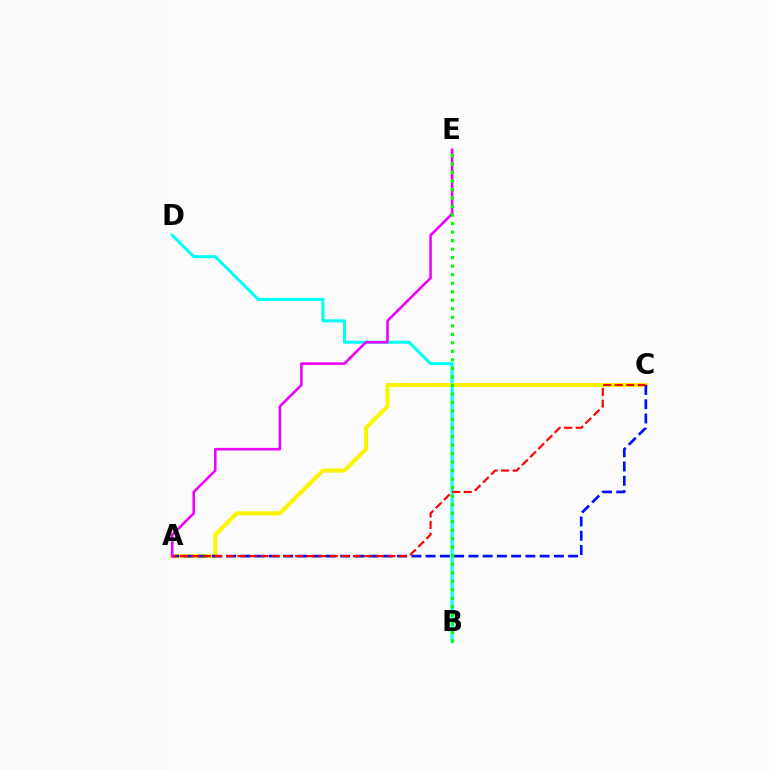{('B', 'D'): [{'color': '#00fff6', 'line_style': 'solid', 'thickness': 2.19}], ('A', 'C'): [{'color': '#fcf500', 'line_style': 'solid', 'thickness': 2.94}, {'color': '#0010ff', 'line_style': 'dashed', 'thickness': 1.94}, {'color': '#ff0000', 'line_style': 'dashed', 'thickness': 1.57}], ('A', 'E'): [{'color': '#ee00ff', 'line_style': 'solid', 'thickness': 1.86}], ('B', 'E'): [{'color': '#08ff00', 'line_style': 'dotted', 'thickness': 2.31}]}